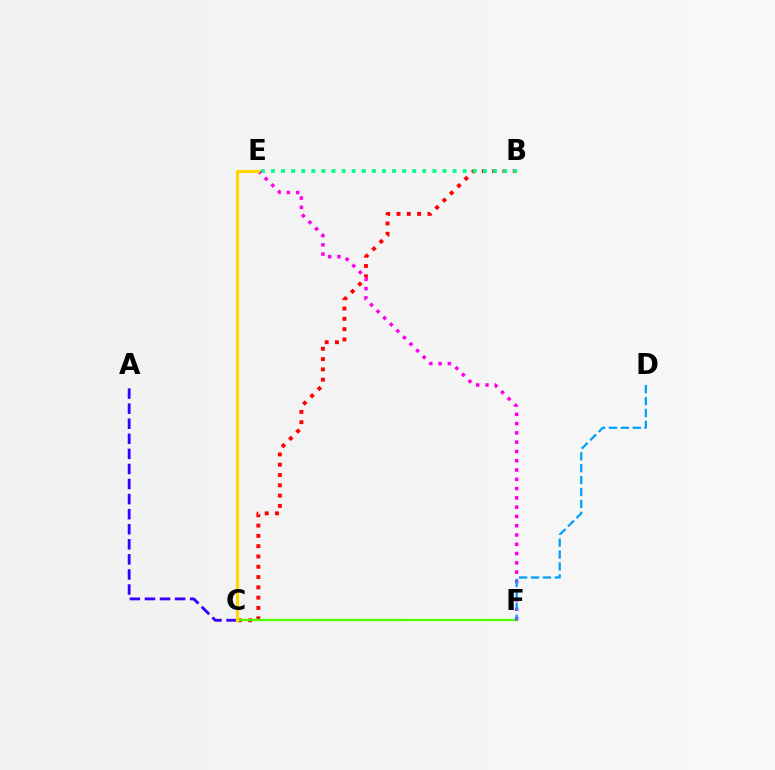{('B', 'C'): [{'color': '#ff0000', 'line_style': 'dotted', 'thickness': 2.8}], ('A', 'C'): [{'color': '#3700ff', 'line_style': 'dashed', 'thickness': 2.05}], ('B', 'E'): [{'color': '#00ff86', 'line_style': 'dotted', 'thickness': 2.74}], ('C', 'F'): [{'color': '#4fff00', 'line_style': 'solid', 'thickness': 1.65}], ('E', 'F'): [{'color': '#ff00ed', 'line_style': 'dotted', 'thickness': 2.52}], ('D', 'F'): [{'color': '#009eff', 'line_style': 'dashed', 'thickness': 1.62}], ('C', 'E'): [{'color': '#ffd500', 'line_style': 'solid', 'thickness': 2.23}]}